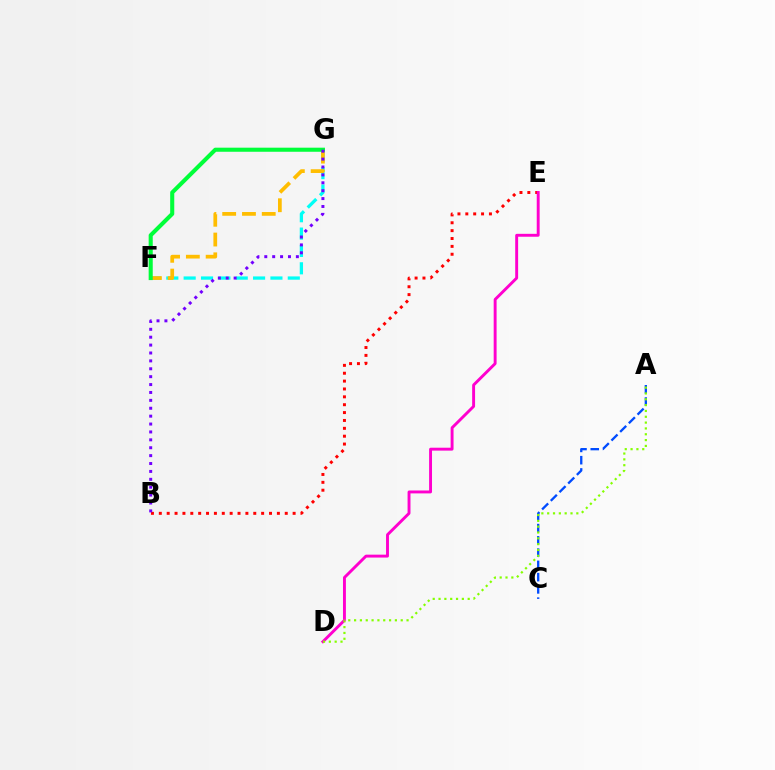{('A', 'C'): [{'color': '#004bff', 'line_style': 'dashed', 'thickness': 1.67}], ('F', 'G'): [{'color': '#00fff6', 'line_style': 'dashed', 'thickness': 2.36}, {'color': '#ffbd00', 'line_style': 'dashed', 'thickness': 2.69}, {'color': '#00ff39', 'line_style': 'solid', 'thickness': 2.94}], ('B', 'E'): [{'color': '#ff0000', 'line_style': 'dotted', 'thickness': 2.14}], ('D', 'E'): [{'color': '#ff00cf', 'line_style': 'solid', 'thickness': 2.09}], ('A', 'D'): [{'color': '#84ff00', 'line_style': 'dotted', 'thickness': 1.58}], ('B', 'G'): [{'color': '#7200ff', 'line_style': 'dotted', 'thickness': 2.15}]}